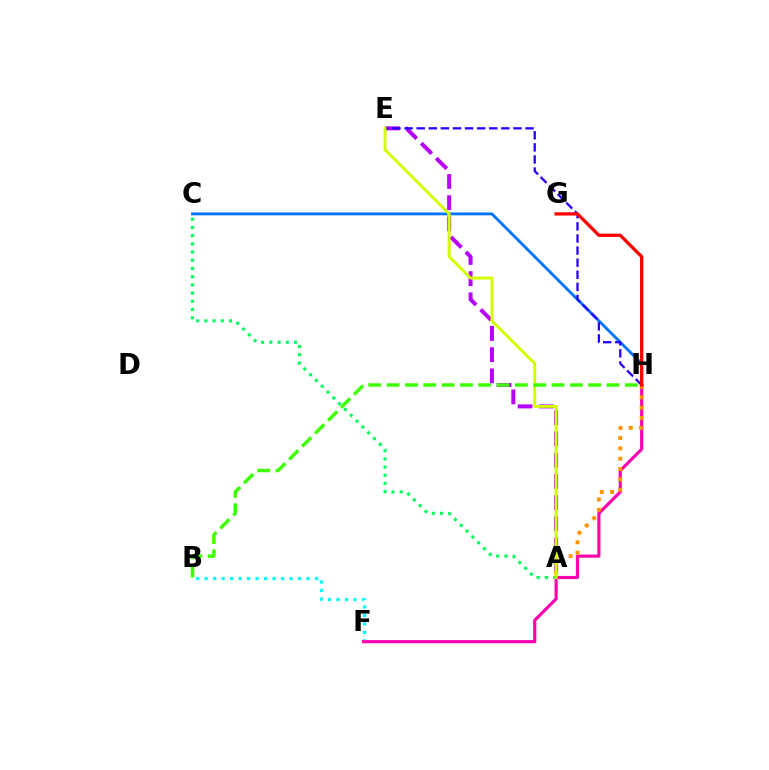{('B', 'F'): [{'color': '#00fff6', 'line_style': 'dotted', 'thickness': 2.31}], ('F', 'H'): [{'color': '#ff00ac', 'line_style': 'solid', 'thickness': 2.28}], ('C', 'H'): [{'color': '#0074ff', 'line_style': 'solid', 'thickness': 2.04}], ('A', 'E'): [{'color': '#b900ff', 'line_style': 'dashed', 'thickness': 2.88}, {'color': '#d1ff00', 'line_style': 'solid', 'thickness': 2.1}], ('A', 'H'): [{'color': '#ff9400', 'line_style': 'dotted', 'thickness': 2.81}], ('A', 'C'): [{'color': '#00ff5c', 'line_style': 'dotted', 'thickness': 2.23}], ('E', 'H'): [{'color': '#2500ff', 'line_style': 'dashed', 'thickness': 1.64}], ('G', 'H'): [{'color': '#ff0000', 'line_style': 'solid', 'thickness': 2.37}], ('B', 'H'): [{'color': '#3dff00', 'line_style': 'dashed', 'thickness': 2.49}]}